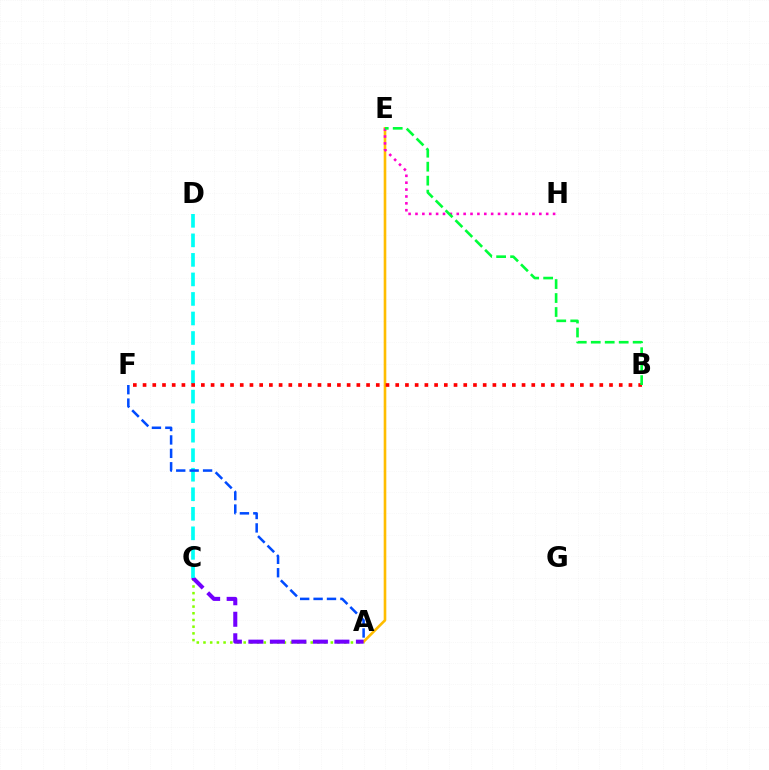{('A', 'C'): [{'color': '#84ff00', 'line_style': 'dotted', 'thickness': 1.82}, {'color': '#7200ff', 'line_style': 'dashed', 'thickness': 2.92}], ('A', 'E'): [{'color': '#ffbd00', 'line_style': 'solid', 'thickness': 1.89}], ('C', 'D'): [{'color': '#00fff6', 'line_style': 'dashed', 'thickness': 2.65}], ('E', 'H'): [{'color': '#ff00cf', 'line_style': 'dotted', 'thickness': 1.87}], ('B', 'F'): [{'color': '#ff0000', 'line_style': 'dotted', 'thickness': 2.64}], ('A', 'F'): [{'color': '#004bff', 'line_style': 'dashed', 'thickness': 1.82}], ('B', 'E'): [{'color': '#00ff39', 'line_style': 'dashed', 'thickness': 1.9}]}